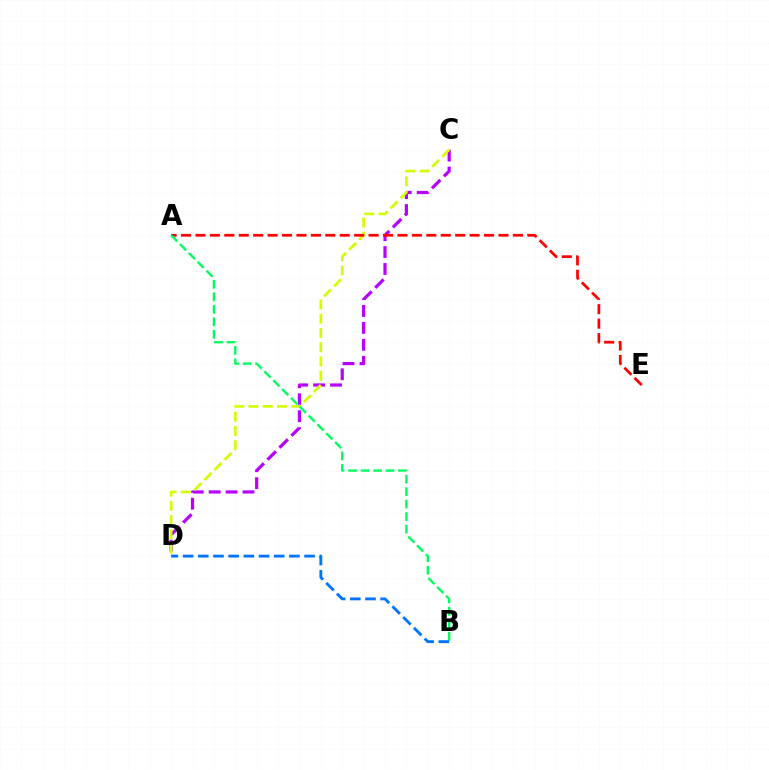{('C', 'D'): [{'color': '#b900ff', 'line_style': 'dashed', 'thickness': 2.3}, {'color': '#d1ff00', 'line_style': 'dashed', 'thickness': 1.94}], ('A', 'E'): [{'color': '#ff0000', 'line_style': 'dashed', 'thickness': 1.96}], ('A', 'B'): [{'color': '#00ff5c', 'line_style': 'dashed', 'thickness': 1.7}], ('B', 'D'): [{'color': '#0074ff', 'line_style': 'dashed', 'thickness': 2.06}]}